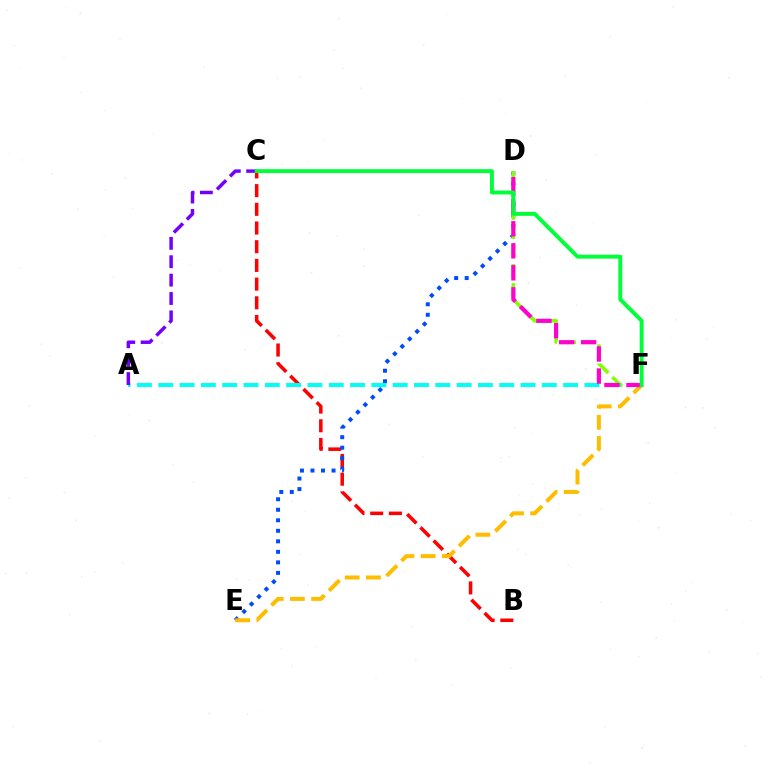{('B', 'C'): [{'color': '#ff0000', 'line_style': 'dashed', 'thickness': 2.54}], ('D', 'E'): [{'color': '#004bff', 'line_style': 'dotted', 'thickness': 2.86}], ('D', 'F'): [{'color': '#84ff00', 'line_style': 'dashed', 'thickness': 2.6}, {'color': '#ff00cf', 'line_style': 'dashed', 'thickness': 2.99}], ('E', 'F'): [{'color': '#ffbd00', 'line_style': 'dashed', 'thickness': 2.88}], ('A', 'F'): [{'color': '#00fff6', 'line_style': 'dashed', 'thickness': 2.89}], ('A', 'C'): [{'color': '#7200ff', 'line_style': 'dashed', 'thickness': 2.5}], ('C', 'F'): [{'color': '#00ff39', 'line_style': 'solid', 'thickness': 2.82}]}